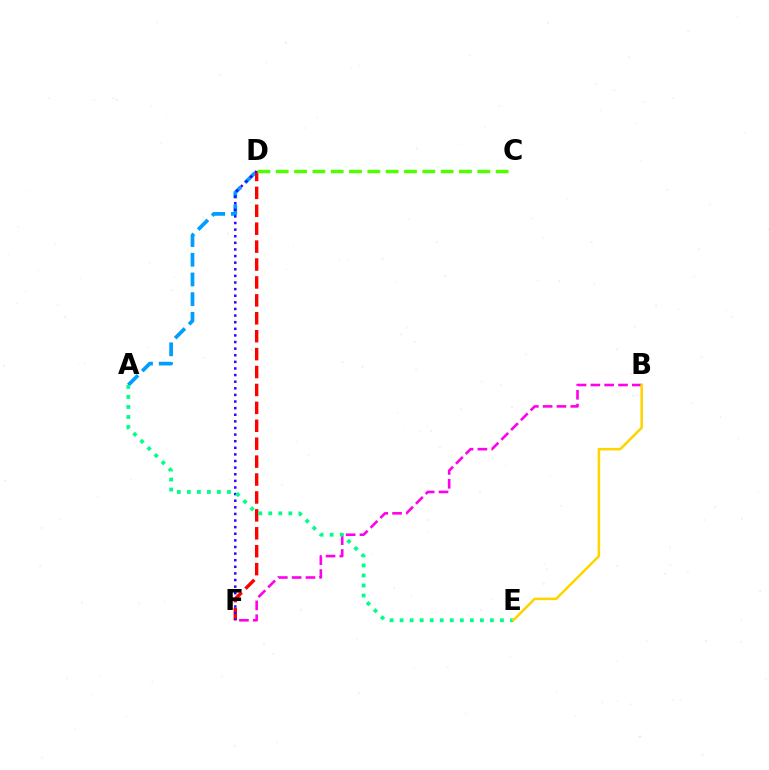{('A', 'D'): [{'color': '#009eff', 'line_style': 'dashed', 'thickness': 2.67}], ('D', 'F'): [{'color': '#ff0000', 'line_style': 'dashed', 'thickness': 2.43}, {'color': '#3700ff', 'line_style': 'dotted', 'thickness': 1.8}], ('B', 'F'): [{'color': '#ff00ed', 'line_style': 'dashed', 'thickness': 1.88}], ('A', 'E'): [{'color': '#00ff86', 'line_style': 'dotted', 'thickness': 2.73}], ('B', 'E'): [{'color': '#ffd500', 'line_style': 'solid', 'thickness': 1.84}], ('C', 'D'): [{'color': '#4fff00', 'line_style': 'dashed', 'thickness': 2.49}]}